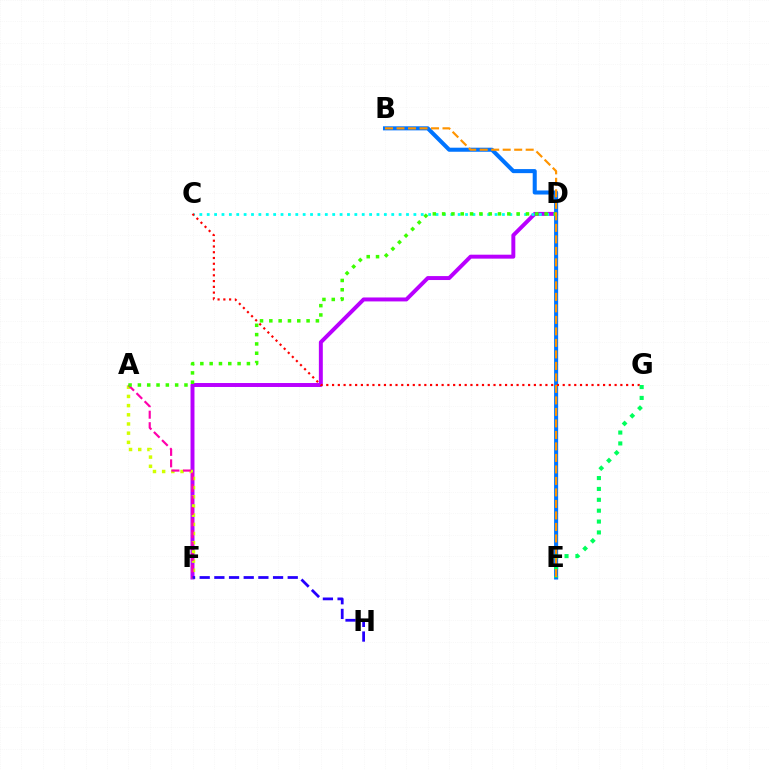{('D', 'F'): [{'color': '#b900ff', 'line_style': 'solid', 'thickness': 2.85}], ('B', 'E'): [{'color': '#0074ff', 'line_style': 'solid', 'thickness': 2.92}, {'color': '#ff9400', 'line_style': 'dashed', 'thickness': 1.56}], ('A', 'F'): [{'color': '#d1ff00', 'line_style': 'dotted', 'thickness': 2.5}, {'color': '#ff00ac', 'line_style': 'dashed', 'thickness': 1.56}], ('F', 'H'): [{'color': '#2500ff', 'line_style': 'dashed', 'thickness': 1.99}], ('C', 'D'): [{'color': '#00fff6', 'line_style': 'dotted', 'thickness': 2.01}], ('A', 'D'): [{'color': '#3dff00', 'line_style': 'dotted', 'thickness': 2.53}], ('C', 'G'): [{'color': '#ff0000', 'line_style': 'dotted', 'thickness': 1.57}], ('E', 'G'): [{'color': '#00ff5c', 'line_style': 'dotted', 'thickness': 2.95}]}